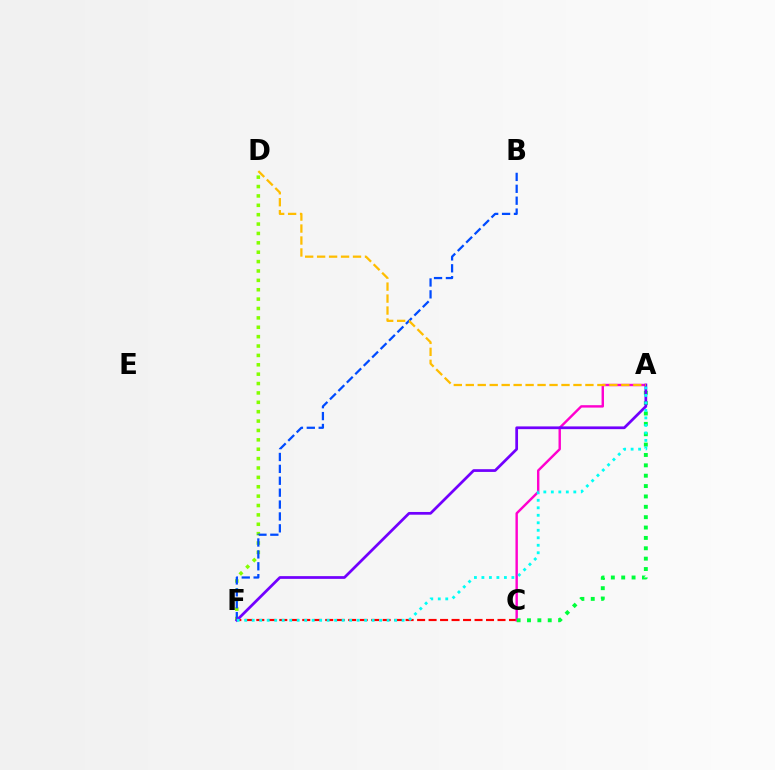{('D', 'F'): [{'color': '#84ff00', 'line_style': 'dotted', 'thickness': 2.55}], ('C', 'F'): [{'color': '#ff0000', 'line_style': 'dashed', 'thickness': 1.56}], ('A', 'C'): [{'color': '#ff00cf', 'line_style': 'solid', 'thickness': 1.74}, {'color': '#00ff39', 'line_style': 'dotted', 'thickness': 2.82}], ('B', 'F'): [{'color': '#004bff', 'line_style': 'dashed', 'thickness': 1.62}], ('A', 'F'): [{'color': '#7200ff', 'line_style': 'solid', 'thickness': 1.97}, {'color': '#00fff6', 'line_style': 'dotted', 'thickness': 2.04}], ('A', 'D'): [{'color': '#ffbd00', 'line_style': 'dashed', 'thickness': 1.63}]}